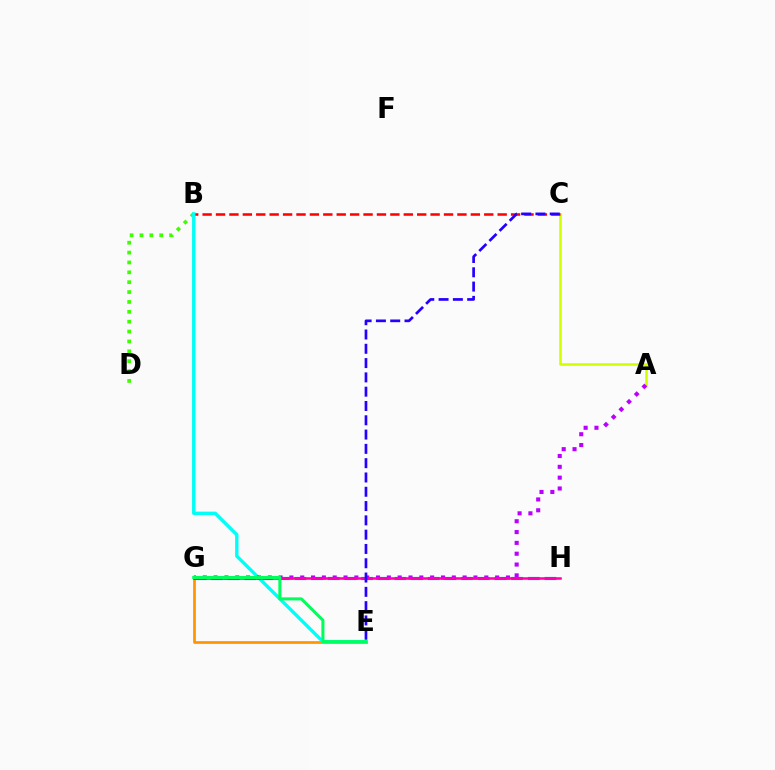{('G', 'H'): [{'color': '#0074ff', 'line_style': 'dashed', 'thickness': 2.26}, {'color': '#ff00ac', 'line_style': 'solid', 'thickness': 1.82}], ('E', 'G'): [{'color': '#ff9400', 'line_style': 'solid', 'thickness': 1.94}, {'color': '#00ff5c', 'line_style': 'solid', 'thickness': 2.19}], ('A', 'C'): [{'color': '#d1ff00', 'line_style': 'solid', 'thickness': 1.85}], ('B', 'D'): [{'color': '#3dff00', 'line_style': 'dotted', 'thickness': 2.68}], ('B', 'C'): [{'color': '#ff0000', 'line_style': 'dashed', 'thickness': 1.82}], ('B', 'E'): [{'color': '#00fff6', 'line_style': 'solid', 'thickness': 2.44}], ('A', 'G'): [{'color': '#b900ff', 'line_style': 'dotted', 'thickness': 2.94}], ('C', 'E'): [{'color': '#2500ff', 'line_style': 'dashed', 'thickness': 1.94}]}